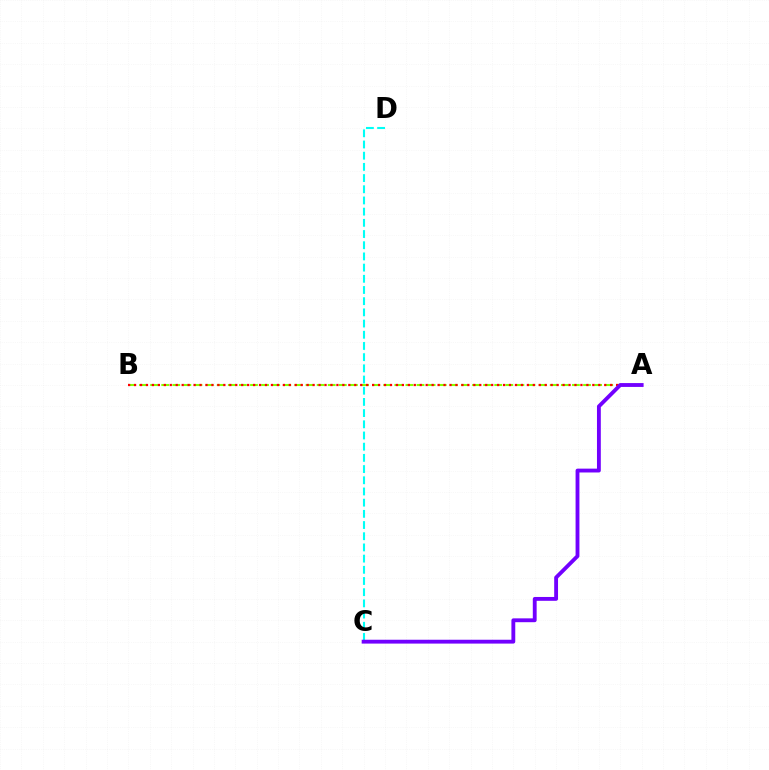{('A', 'B'): [{'color': '#84ff00', 'line_style': 'dashed', 'thickness': 1.51}, {'color': '#ff0000', 'line_style': 'dotted', 'thickness': 1.62}], ('C', 'D'): [{'color': '#00fff6', 'line_style': 'dashed', 'thickness': 1.52}], ('A', 'C'): [{'color': '#7200ff', 'line_style': 'solid', 'thickness': 2.77}]}